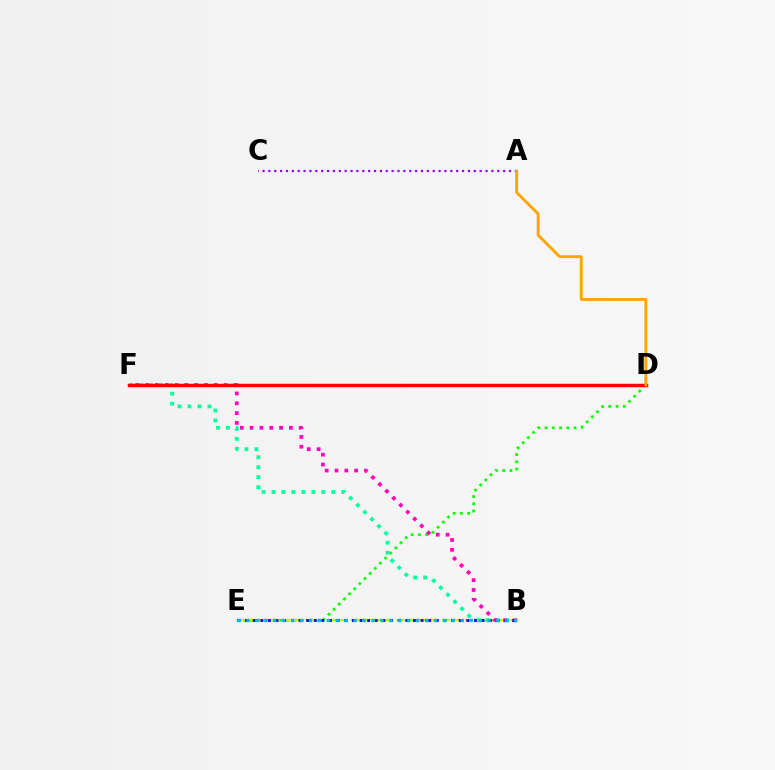{('D', 'E'): [{'color': '#08ff00', 'line_style': 'dotted', 'thickness': 1.97}], ('B', 'F'): [{'color': '#00ff9d', 'line_style': 'dotted', 'thickness': 2.71}, {'color': '#ff00bd', 'line_style': 'dotted', 'thickness': 2.67}], ('A', 'C'): [{'color': '#9b00ff', 'line_style': 'dotted', 'thickness': 1.59}], ('B', 'E'): [{'color': '#b3ff00', 'line_style': 'dashed', 'thickness': 1.55}, {'color': '#0010ff', 'line_style': 'dotted', 'thickness': 2.07}, {'color': '#00b5ff', 'line_style': 'dotted', 'thickness': 2.43}], ('D', 'F'): [{'color': '#ff0000', 'line_style': 'solid', 'thickness': 2.48}], ('A', 'D'): [{'color': '#ffa500', 'line_style': 'solid', 'thickness': 2.06}]}